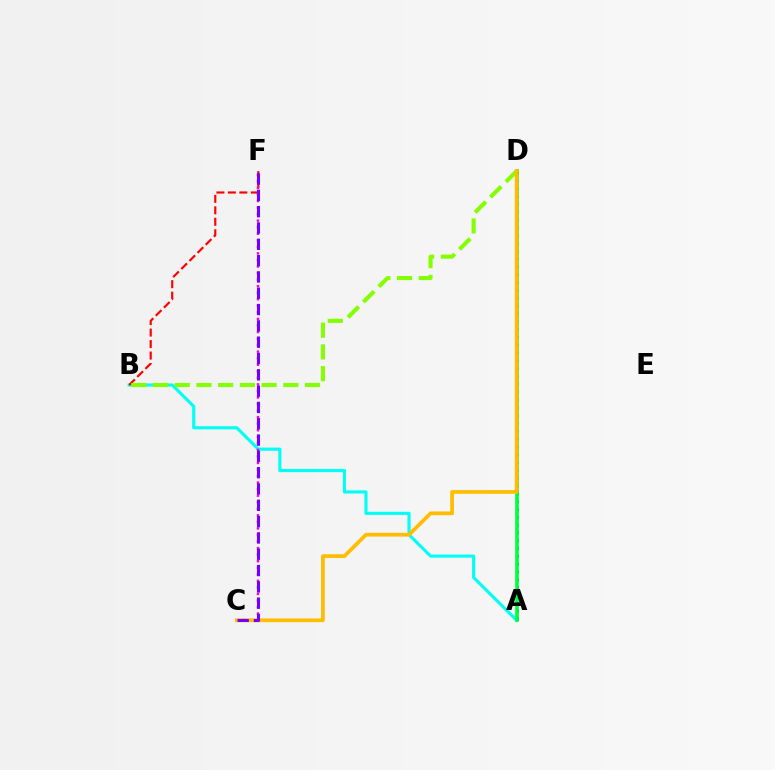{('A', 'B'): [{'color': '#00fff6', 'line_style': 'solid', 'thickness': 2.26}], ('B', 'F'): [{'color': '#ff0000', 'line_style': 'dashed', 'thickness': 1.56}], ('B', 'D'): [{'color': '#84ff00', 'line_style': 'dashed', 'thickness': 2.95}], ('A', 'D'): [{'color': '#004bff', 'line_style': 'dotted', 'thickness': 2.13}, {'color': '#00ff39', 'line_style': 'solid', 'thickness': 2.6}], ('C', 'F'): [{'color': '#ff00cf', 'line_style': 'dotted', 'thickness': 1.78}, {'color': '#7200ff', 'line_style': 'dashed', 'thickness': 2.22}], ('C', 'D'): [{'color': '#ffbd00', 'line_style': 'solid', 'thickness': 2.69}]}